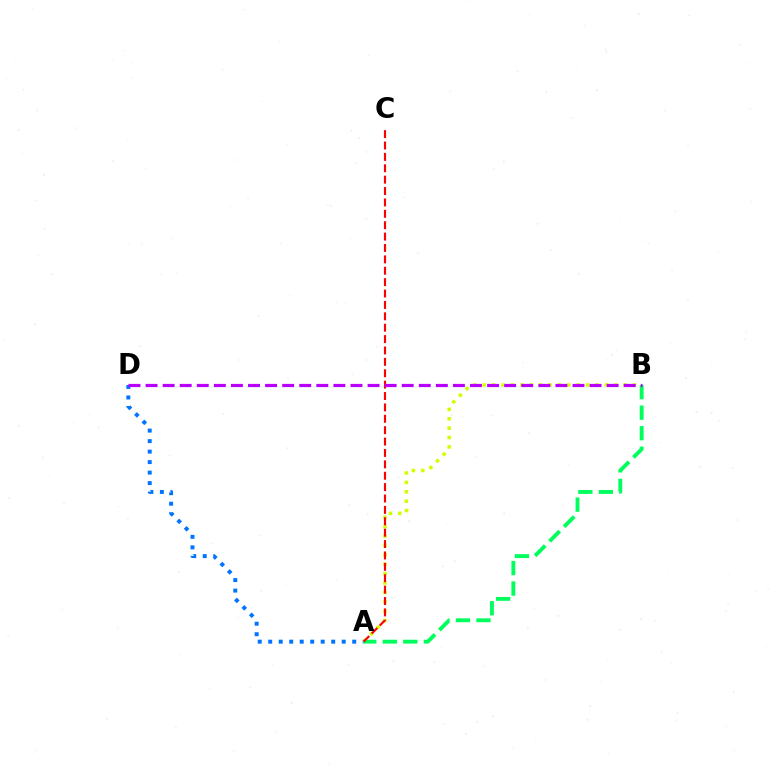{('A', 'D'): [{'color': '#0074ff', 'line_style': 'dotted', 'thickness': 2.85}], ('A', 'B'): [{'color': '#d1ff00', 'line_style': 'dotted', 'thickness': 2.55}, {'color': '#00ff5c', 'line_style': 'dashed', 'thickness': 2.79}], ('A', 'C'): [{'color': '#ff0000', 'line_style': 'dashed', 'thickness': 1.55}], ('B', 'D'): [{'color': '#b900ff', 'line_style': 'dashed', 'thickness': 2.32}]}